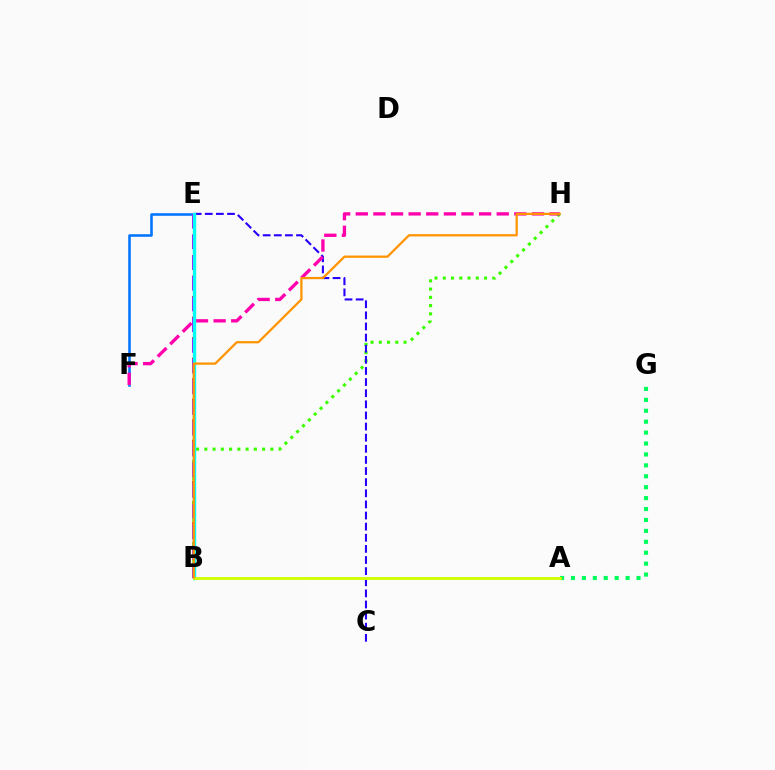{('B', 'E'): [{'color': '#ff0000', 'line_style': 'dashed', 'thickness': 2.79}, {'color': '#b900ff', 'line_style': 'dashed', 'thickness': 2.81}, {'color': '#00fff6', 'line_style': 'solid', 'thickness': 2.42}], ('B', 'H'): [{'color': '#3dff00', 'line_style': 'dotted', 'thickness': 2.24}, {'color': '#ff9400', 'line_style': 'solid', 'thickness': 1.63}], ('A', 'G'): [{'color': '#00ff5c', 'line_style': 'dotted', 'thickness': 2.97}], ('E', 'F'): [{'color': '#0074ff', 'line_style': 'solid', 'thickness': 1.84}], ('C', 'E'): [{'color': '#2500ff', 'line_style': 'dashed', 'thickness': 1.51}], ('F', 'H'): [{'color': '#ff00ac', 'line_style': 'dashed', 'thickness': 2.39}], ('A', 'B'): [{'color': '#d1ff00', 'line_style': 'solid', 'thickness': 2.09}]}